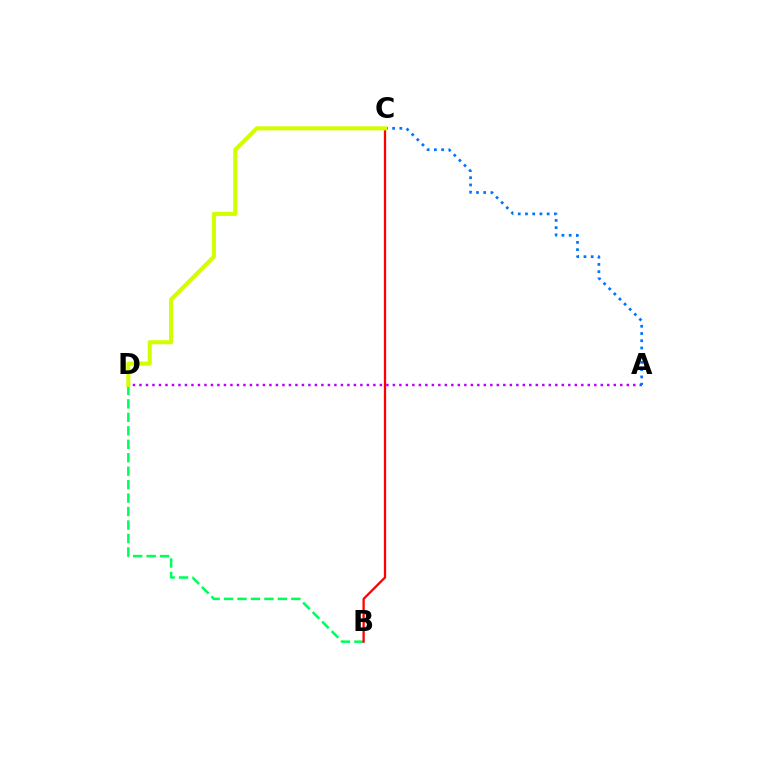{('A', 'D'): [{'color': '#b900ff', 'line_style': 'dotted', 'thickness': 1.77}], ('A', 'C'): [{'color': '#0074ff', 'line_style': 'dotted', 'thickness': 1.97}], ('B', 'D'): [{'color': '#00ff5c', 'line_style': 'dashed', 'thickness': 1.83}], ('B', 'C'): [{'color': '#ff0000', 'line_style': 'solid', 'thickness': 1.64}], ('C', 'D'): [{'color': '#d1ff00', 'line_style': 'solid', 'thickness': 2.95}]}